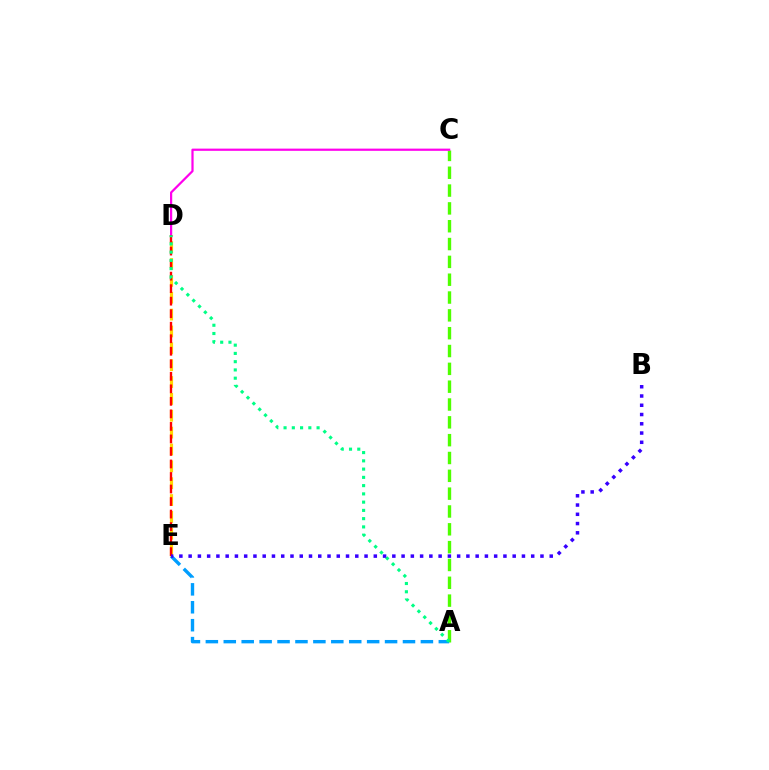{('D', 'E'): [{'color': '#ffd500', 'line_style': 'dashed', 'thickness': 2.29}, {'color': '#ff0000', 'line_style': 'dashed', 'thickness': 1.7}], ('A', 'C'): [{'color': '#4fff00', 'line_style': 'dashed', 'thickness': 2.42}], ('C', 'D'): [{'color': '#ff00ed', 'line_style': 'solid', 'thickness': 1.6}], ('A', 'E'): [{'color': '#009eff', 'line_style': 'dashed', 'thickness': 2.43}], ('A', 'D'): [{'color': '#00ff86', 'line_style': 'dotted', 'thickness': 2.24}], ('B', 'E'): [{'color': '#3700ff', 'line_style': 'dotted', 'thickness': 2.52}]}